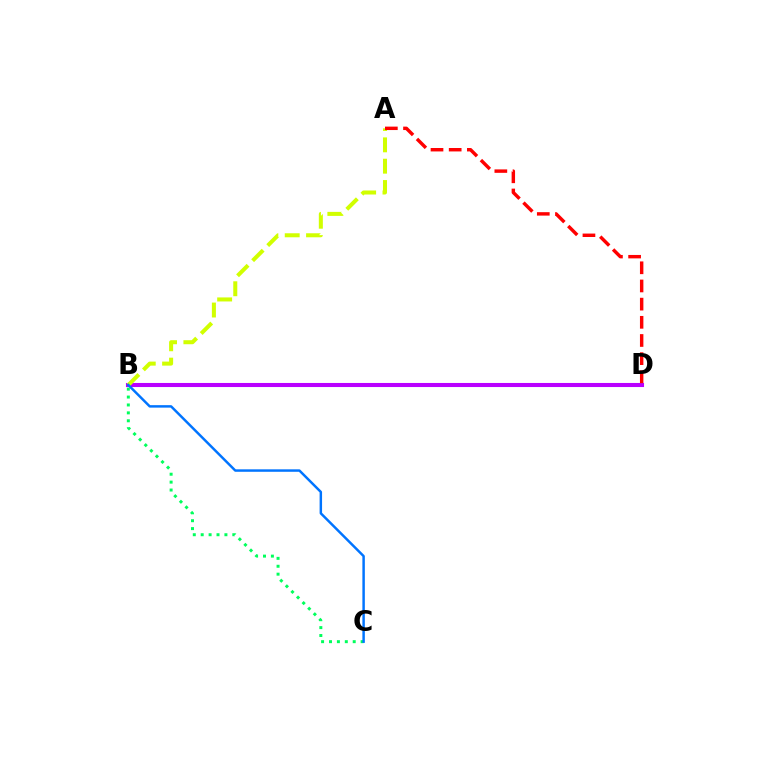{('B', 'D'): [{'color': '#b900ff', 'line_style': 'solid', 'thickness': 2.94}], ('B', 'C'): [{'color': '#00ff5c', 'line_style': 'dotted', 'thickness': 2.15}, {'color': '#0074ff', 'line_style': 'solid', 'thickness': 1.77}], ('A', 'B'): [{'color': '#d1ff00', 'line_style': 'dashed', 'thickness': 2.9}], ('A', 'D'): [{'color': '#ff0000', 'line_style': 'dashed', 'thickness': 2.47}]}